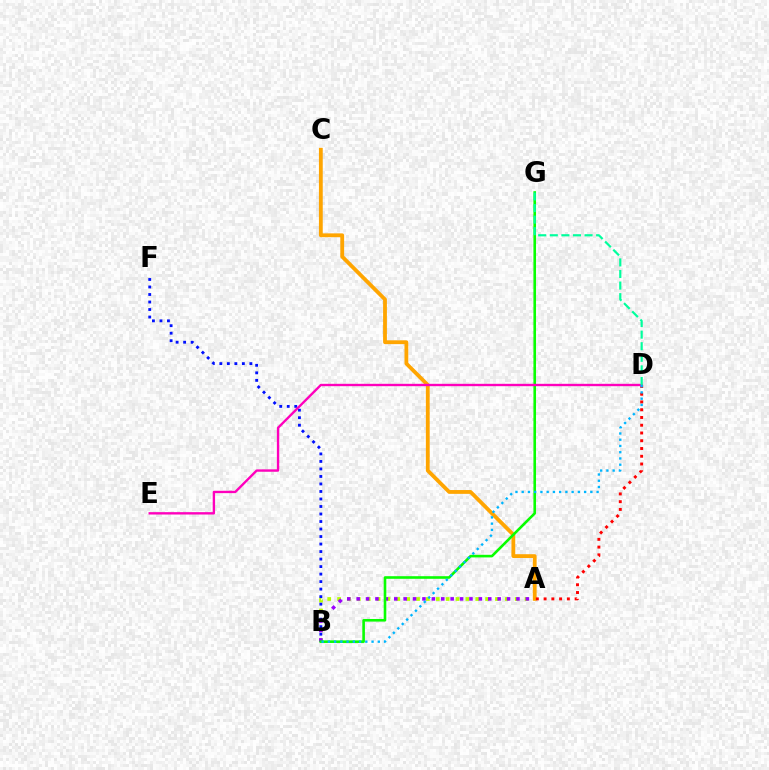{('A', 'B'): [{'color': '#b3ff00', 'line_style': 'dotted', 'thickness': 2.68}, {'color': '#9b00ff', 'line_style': 'dotted', 'thickness': 2.55}], ('B', 'F'): [{'color': '#0010ff', 'line_style': 'dotted', 'thickness': 2.04}], ('A', 'C'): [{'color': '#ffa500', 'line_style': 'solid', 'thickness': 2.74}], ('A', 'D'): [{'color': '#ff0000', 'line_style': 'dotted', 'thickness': 2.11}], ('B', 'G'): [{'color': '#08ff00', 'line_style': 'solid', 'thickness': 1.88}], ('D', 'E'): [{'color': '#ff00bd', 'line_style': 'solid', 'thickness': 1.7}], ('B', 'D'): [{'color': '#00b5ff', 'line_style': 'dotted', 'thickness': 1.7}], ('D', 'G'): [{'color': '#00ff9d', 'line_style': 'dashed', 'thickness': 1.57}]}